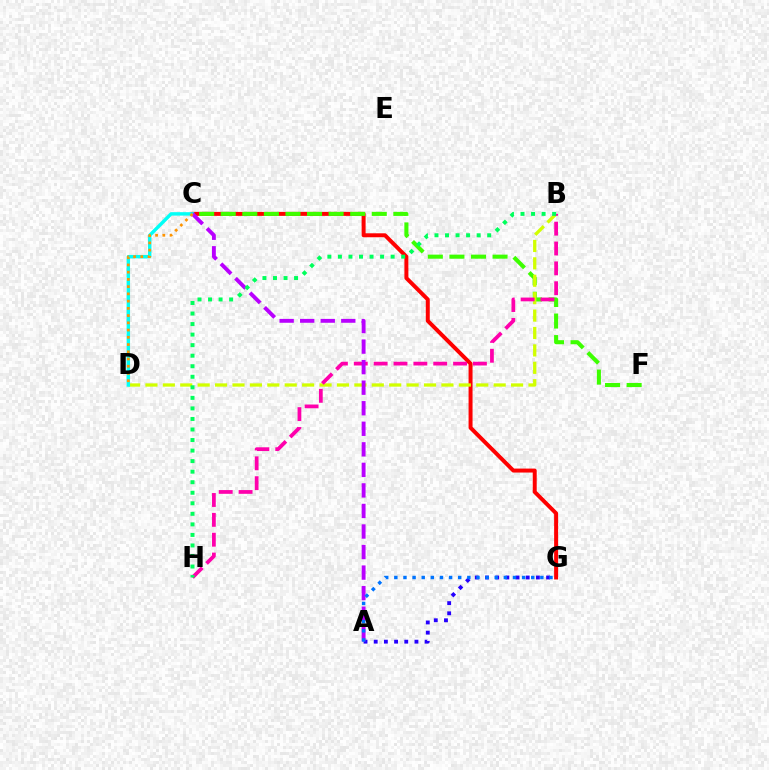{('C', 'G'): [{'color': '#ff0000', 'line_style': 'solid', 'thickness': 2.86}], ('C', 'F'): [{'color': '#3dff00', 'line_style': 'dashed', 'thickness': 2.93}], ('B', 'D'): [{'color': '#d1ff00', 'line_style': 'dashed', 'thickness': 2.37}], ('C', 'D'): [{'color': '#00fff6', 'line_style': 'solid', 'thickness': 2.47}, {'color': '#ff9400', 'line_style': 'dotted', 'thickness': 1.97}], ('B', 'H'): [{'color': '#ff00ac', 'line_style': 'dashed', 'thickness': 2.7}, {'color': '#00ff5c', 'line_style': 'dotted', 'thickness': 2.86}], ('A', 'G'): [{'color': '#2500ff', 'line_style': 'dotted', 'thickness': 2.77}, {'color': '#0074ff', 'line_style': 'dotted', 'thickness': 2.48}], ('A', 'C'): [{'color': '#b900ff', 'line_style': 'dashed', 'thickness': 2.79}]}